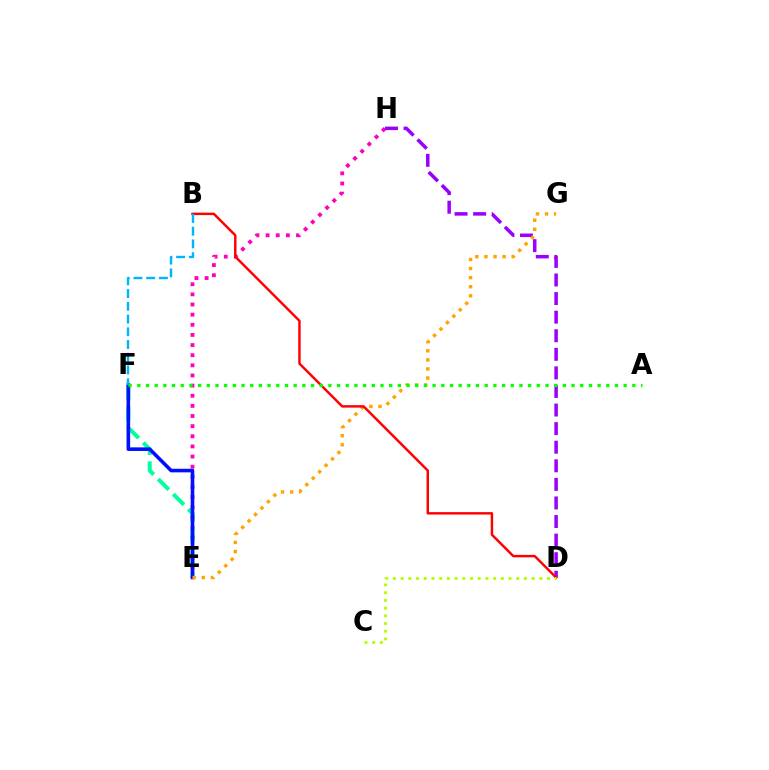{('E', 'F'): [{'color': '#00ff9d', 'line_style': 'dashed', 'thickness': 2.89}, {'color': '#0010ff', 'line_style': 'solid', 'thickness': 2.59}], ('E', 'H'): [{'color': '#ff00bd', 'line_style': 'dotted', 'thickness': 2.75}], ('D', 'H'): [{'color': '#9b00ff', 'line_style': 'dashed', 'thickness': 2.52}], ('E', 'G'): [{'color': '#ffa500', 'line_style': 'dotted', 'thickness': 2.47}], ('B', 'D'): [{'color': '#ff0000', 'line_style': 'solid', 'thickness': 1.76}], ('C', 'D'): [{'color': '#b3ff00', 'line_style': 'dotted', 'thickness': 2.09}], ('B', 'F'): [{'color': '#00b5ff', 'line_style': 'dashed', 'thickness': 1.73}], ('A', 'F'): [{'color': '#08ff00', 'line_style': 'dotted', 'thickness': 2.36}]}